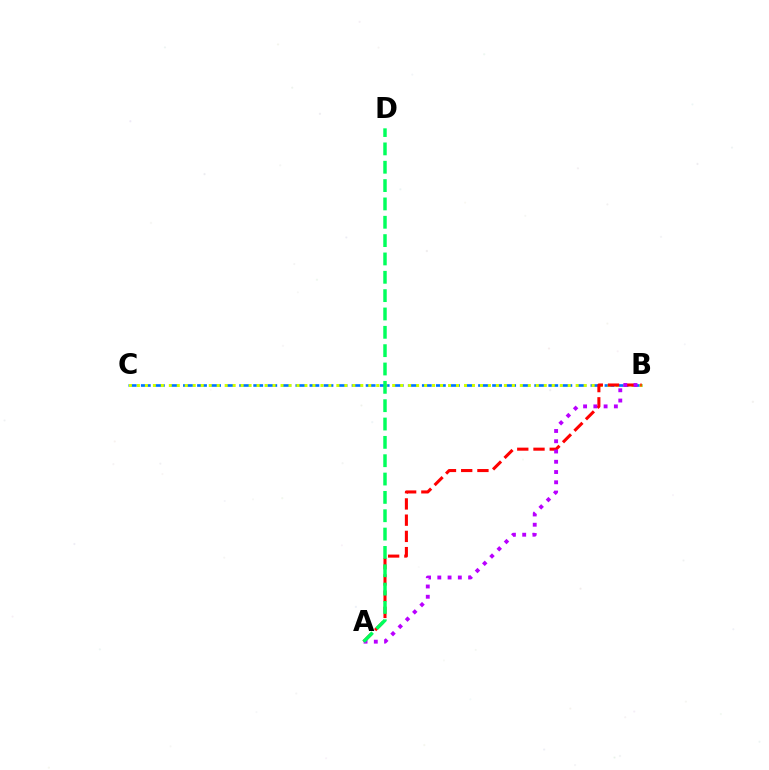{('B', 'C'): [{'color': '#0074ff', 'line_style': 'dashed', 'thickness': 1.91}, {'color': '#d1ff00', 'line_style': 'dotted', 'thickness': 2.17}], ('A', 'B'): [{'color': '#ff0000', 'line_style': 'dashed', 'thickness': 2.21}, {'color': '#b900ff', 'line_style': 'dotted', 'thickness': 2.79}], ('A', 'D'): [{'color': '#00ff5c', 'line_style': 'dashed', 'thickness': 2.49}]}